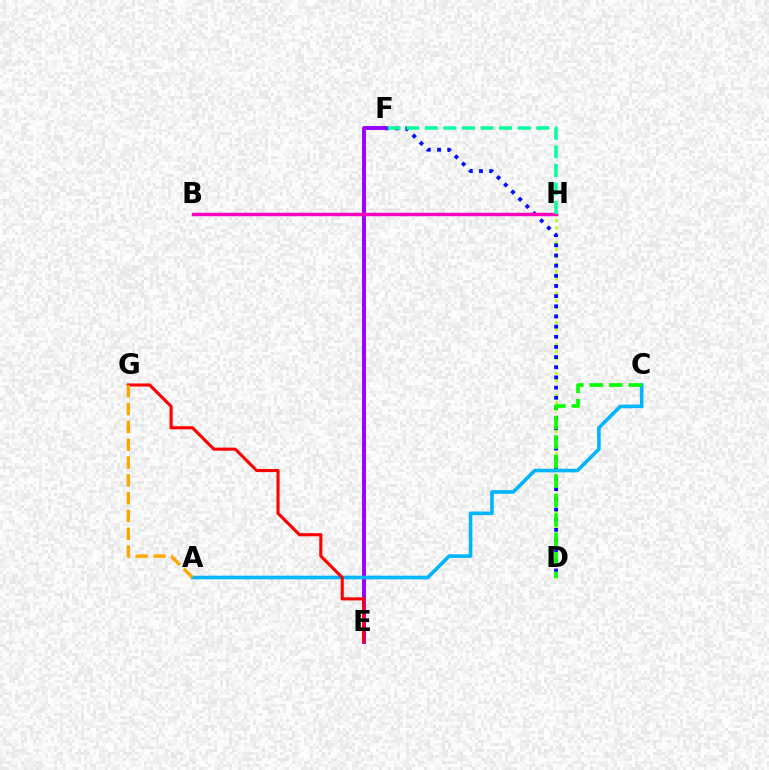{('D', 'H'): [{'color': '#b3ff00', 'line_style': 'dotted', 'thickness': 1.98}], ('D', 'F'): [{'color': '#0010ff', 'line_style': 'dotted', 'thickness': 2.76}], ('E', 'F'): [{'color': '#9b00ff', 'line_style': 'solid', 'thickness': 2.8}], ('A', 'C'): [{'color': '#00b5ff', 'line_style': 'solid', 'thickness': 2.59}], ('B', 'H'): [{'color': '#ff00bd', 'line_style': 'solid', 'thickness': 2.47}], ('C', 'D'): [{'color': '#08ff00', 'line_style': 'dashed', 'thickness': 2.64}], ('F', 'H'): [{'color': '#00ff9d', 'line_style': 'dashed', 'thickness': 2.52}], ('E', 'G'): [{'color': '#ff0000', 'line_style': 'solid', 'thickness': 2.23}], ('A', 'G'): [{'color': '#ffa500', 'line_style': 'dashed', 'thickness': 2.42}]}